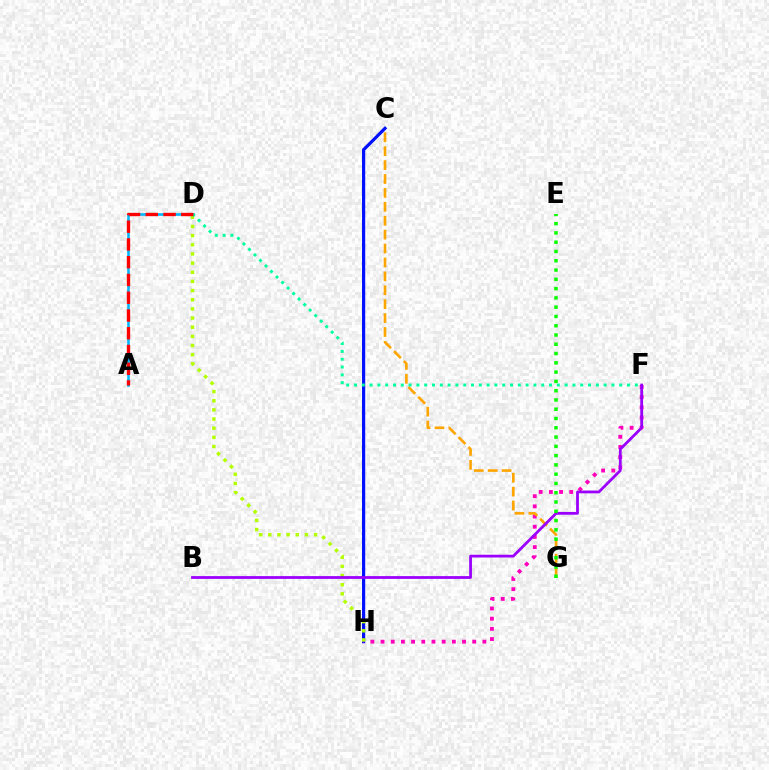{('C', 'H'): [{'color': '#0010ff', 'line_style': 'solid', 'thickness': 2.31}], ('F', 'H'): [{'color': '#ff00bd', 'line_style': 'dotted', 'thickness': 2.77}], ('A', 'D'): [{'color': '#00b5ff', 'line_style': 'solid', 'thickness': 1.86}, {'color': '#ff0000', 'line_style': 'dashed', 'thickness': 2.41}], ('C', 'G'): [{'color': '#ffa500', 'line_style': 'dashed', 'thickness': 1.89}], ('D', 'H'): [{'color': '#b3ff00', 'line_style': 'dotted', 'thickness': 2.49}], ('B', 'F'): [{'color': '#9b00ff', 'line_style': 'solid', 'thickness': 2.0}], ('E', 'G'): [{'color': '#08ff00', 'line_style': 'dotted', 'thickness': 2.52}], ('D', 'F'): [{'color': '#00ff9d', 'line_style': 'dotted', 'thickness': 2.12}]}